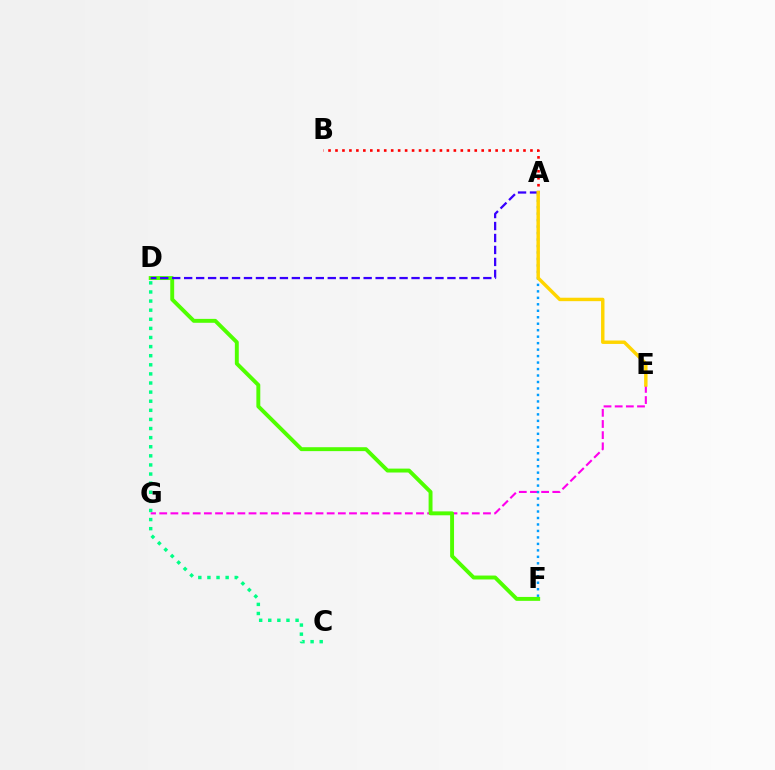{('C', 'D'): [{'color': '#00ff86', 'line_style': 'dotted', 'thickness': 2.47}], ('E', 'G'): [{'color': '#ff00ed', 'line_style': 'dashed', 'thickness': 1.52}], ('A', 'F'): [{'color': '#009eff', 'line_style': 'dotted', 'thickness': 1.76}], ('A', 'B'): [{'color': '#ff0000', 'line_style': 'dotted', 'thickness': 1.89}], ('D', 'F'): [{'color': '#4fff00', 'line_style': 'solid', 'thickness': 2.81}], ('A', 'D'): [{'color': '#3700ff', 'line_style': 'dashed', 'thickness': 1.63}], ('A', 'E'): [{'color': '#ffd500', 'line_style': 'solid', 'thickness': 2.47}]}